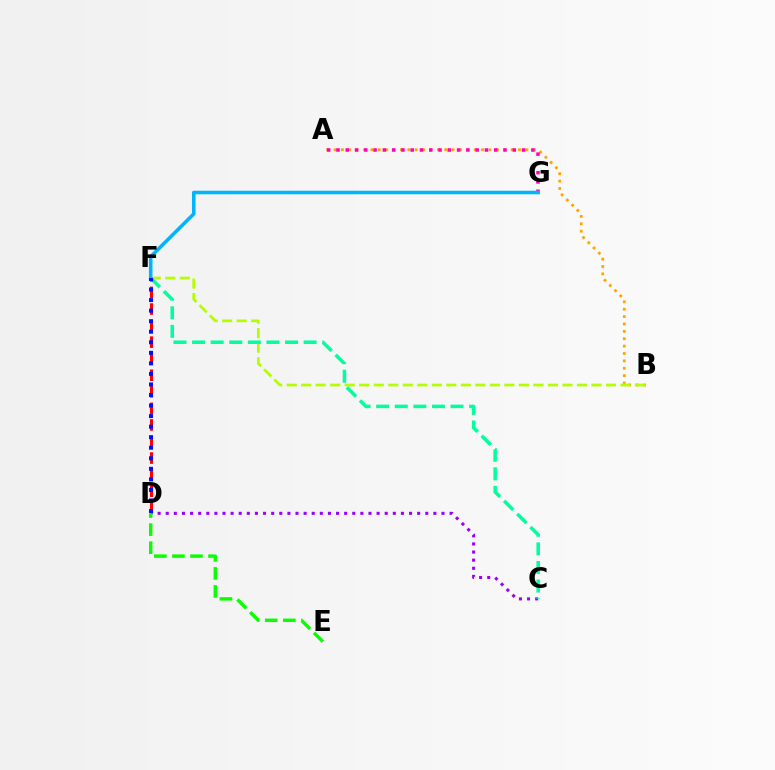{('A', 'B'): [{'color': '#ffa500', 'line_style': 'dotted', 'thickness': 2.0}], ('B', 'F'): [{'color': '#b3ff00', 'line_style': 'dashed', 'thickness': 1.97}], ('C', 'D'): [{'color': '#9b00ff', 'line_style': 'dotted', 'thickness': 2.2}], ('C', 'F'): [{'color': '#00ff9d', 'line_style': 'dashed', 'thickness': 2.53}], ('D', 'F'): [{'color': '#ff0000', 'line_style': 'dashed', 'thickness': 2.25}, {'color': '#0010ff', 'line_style': 'dotted', 'thickness': 2.87}], ('A', 'G'): [{'color': '#ff00bd', 'line_style': 'dotted', 'thickness': 2.52}], ('F', 'G'): [{'color': '#00b5ff', 'line_style': 'solid', 'thickness': 2.55}], ('D', 'E'): [{'color': '#08ff00', 'line_style': 'dashed', 'thickness': 2.45}]}